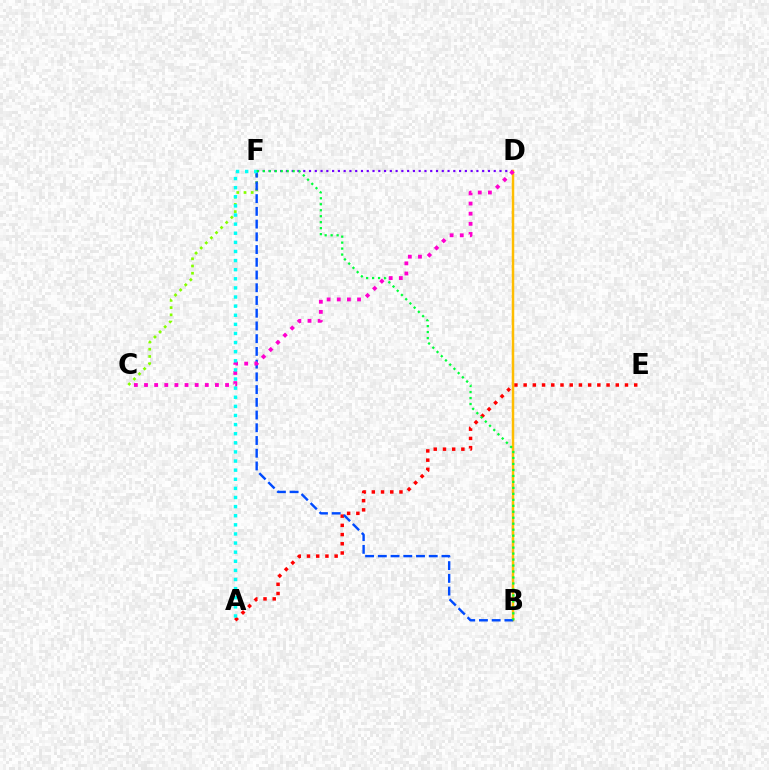{('D', 'F'): [{'color': '#7200ff', 'line_style': 'dotted', 'thickness': 1.57}], ('A', 'E'): [{'color': '#ff0000', 'line_style': 'dotted', 'thickness': 2.5}], ('B', 'D'): [{'color': '#ffbd00', 'line_style': 'solid', 'thickness': 1.79}], ('C', 'F'): [{'color': '#84ff00', 'line_style': 'dotted', 'thickness': 1.96}], ('B', 'F'): [{'color': '#004bff', 'line_style': 'dashed', 'thickness': 1.73}, {'color': '#00ff39', 'line_style': 'dotted', 'thickness': 1.62}], ('C', 'D'): [{'color': '#ff00cf', 'line_style': 'dotted', 'thickness': 2.75}], ('A', 'F'): [{'color': '#00fff6', 'line_style': 'dotted', 'thickness': 2.48}]}